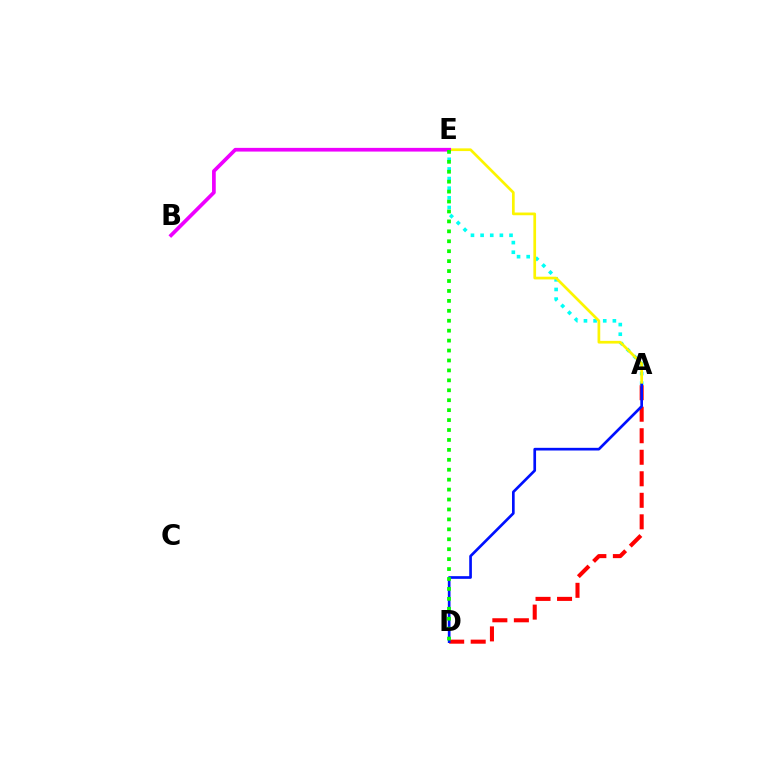{('A', 'D'): [{'color': '#ff0000', 'line_style': 'dashed', 'thickness': 2.92}, {'color': '#0010ff', 'line_style': 'solid', 'thickness': 1.93}], ('A', 'E'): [{'color': '#00fff6', 'line_style': 'dotted', 'thickness': 2.62}, {'color': '#fcf500', 'line_style': 'solid', 'thickness': 1.95}], ('B', 'E'): [{'color': '#ee00ff', 'line_style': 'solid', 'thickness': 2.67}], ('D', 'E'): [{'color': '#08ff00', 'line_style': 'dotted', 'thickness': 2.7}]}